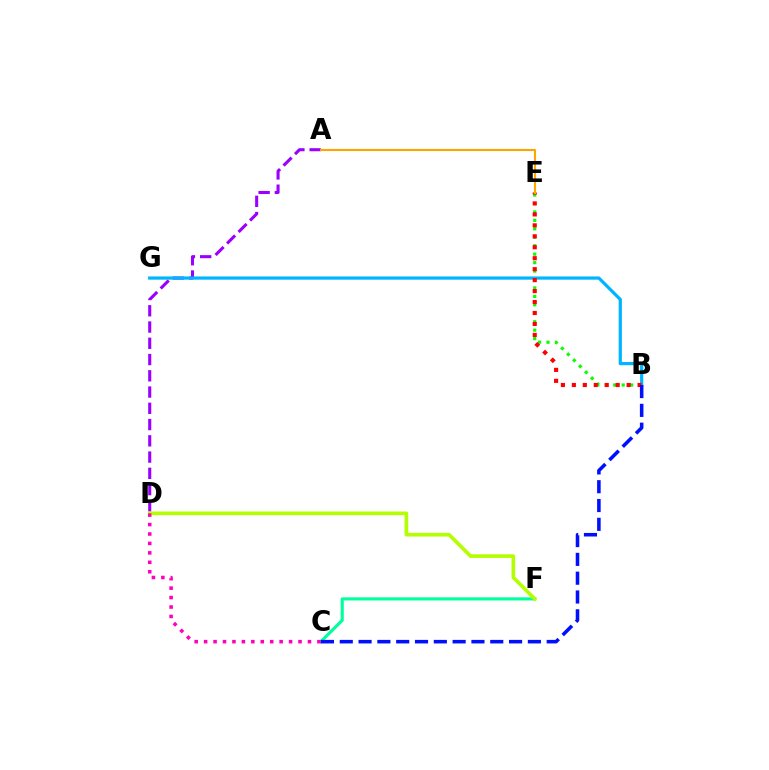{('B', 'E'): [{'color': '#08ff00', 'line_style': 'dotted', 'thickness': 2.29}, {'color': '#ff0000', 'line_style': 'dotted', 'thickness': 2.98}], ('A', 'D'): [{'color': '#9b00ff', 'line_style': 'dashed', 'thickness': 2.21}], ('C', 'F'): [{'color': '#00ff9d', 'line_style': 'solid', 'thickness': 2.24}], ('D', 'F'): [{'color': '#b3ff00', 'line_style': 'solid', 'thickness': 2.61}], ('B', 'G'): [{'color': '#00b5ff', 'line_style': 'solid', 'thickness': 2.32}], ('A', 'E'): [{'color': '#ffa500', 'line_style': 'solid', 'thickness': 1.52}], ('C', 'D'): [{'color': '#ff00bd', 'line_style': 'dotted', 'thickness': 2.56}], ('B', 'C'): [{'color': '#0010ff', 'line_style': 'dashed', 'thickness': 2.56}]}